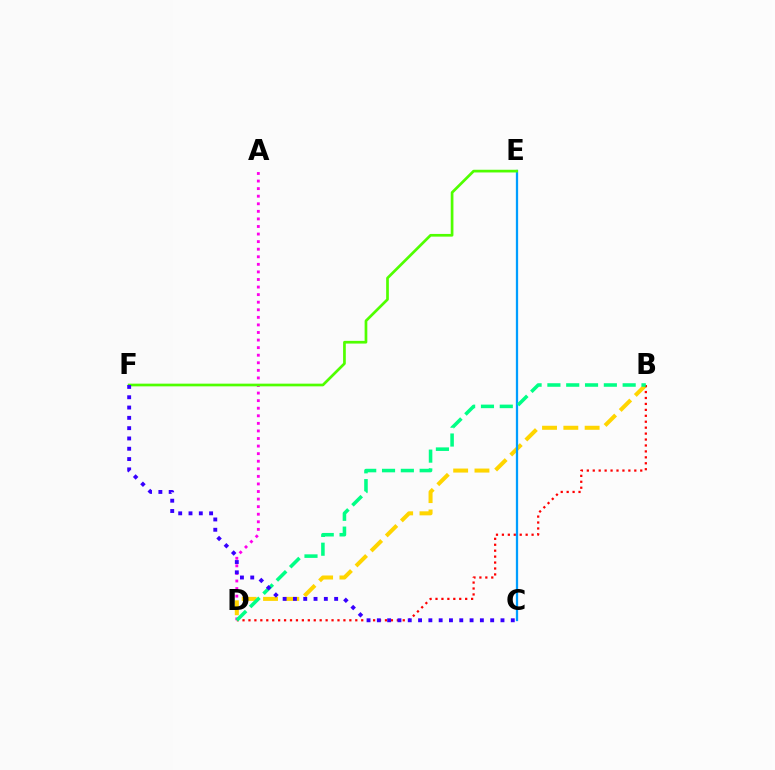{('A', 'D'): [{'color': '#ff00ed', 'line_style': 'dotted', 'thickness': 2.06}], ('B', 'D'): [{'color': '#ffd500', 'line_style': 'dashed', 'thickness': 2.89}, {'color': '#ff0000', 'line_style': 'dotted', 'thickness': 1.61}, {'color': '#00ff86', 'line_style': 'dashed', 'thickness': 2.56}], ('C', 'E'): [{'color': '#009eff', 'line_style': 'solid', 'thickness': 1.64}], ('E', 'F'): [{'color': '#4fff00', 'line_style': 'solid', 'thickness': 1.94}], ('C', 'F'): [{'color': '#3700ff', 'line_style': 'dotted', 'thickness': 2.8}]}